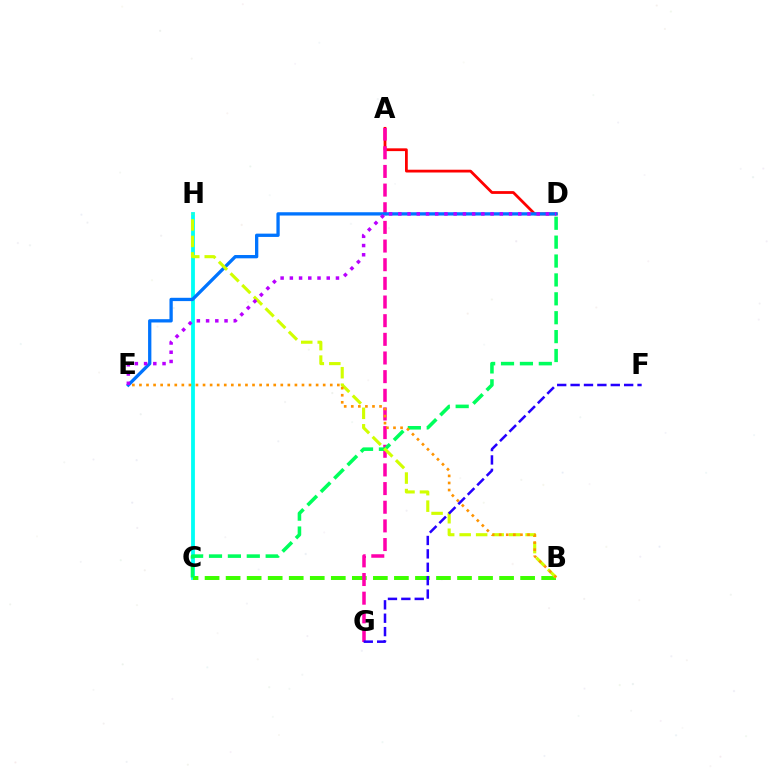{('C', 'H'): [{'color': '#00fff6', 'line_style': 'solid', 'thickness': 2.75}], ('B', 'C'): [{'color': '#3dff00', 'line_style': 'dashed', 'thickness': 2.86}], ('A', 'D'): [{'color': '#ff0000', 'line_style': 'solid', 'thickness': 2.0}], ('A', 'G'): [{'color': '#ff00ac', 'line_style': 'dashed', 'thickness': 2.53}], ('D', 'E'): [{'color': '#0074ff', 'line_style': 'solid', 'thickness': 2.38}, {'color': '#b900ff', 'line_style': 'dotted', 'thickness': 2.51}], ('C', 'D'): [{'color': '#00ff5c', 'line_style': 'dashed', 'thickness': 2.57}], ('B', 'H'): [{'color': '#d1ff00', 'line_style': 'dashed', 'thickness': 2.24}], ('B', 'E'): [{'color': '#ff9400', 'line_style': 'dotted', 'thickness': 1.92}], ('F', 'G'): [{'color': '#2500ff', 'line_style': 'dashed', 'thickness': 1.82}]}